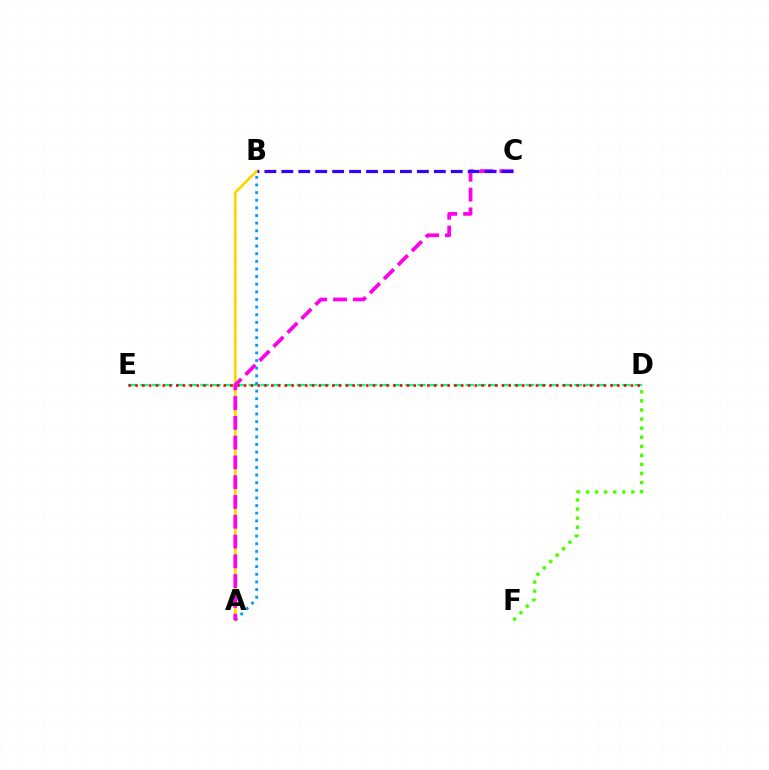{('D', 'E'): [{'color': '#00ff86', 'line_style': 'dashed', 'thickness': 1.64}, {'color': '#ff0000', 'line_style': 'dotted', 'thickness': 1.84}], ('A', 'B'): [{'color': '#ffd500', 'line_style': 'solid', 'thickness': 1.97}, {'color': '#009eff', 'line_style': 'dotted', 'thickness': 2.07}], ('A', 'C'): [{'color': '#ff00ed', 'line_style': 'dashed', 'thickness': 2.69}], ('B', 'C'): [{'color': '#3700ff', 'line_style': 'dashed', 'thickness': 2.3}], ('D', 'F'): [{'color': '#4fff00', 'line_style': 'dotted', 'thickness': 2.46}]}